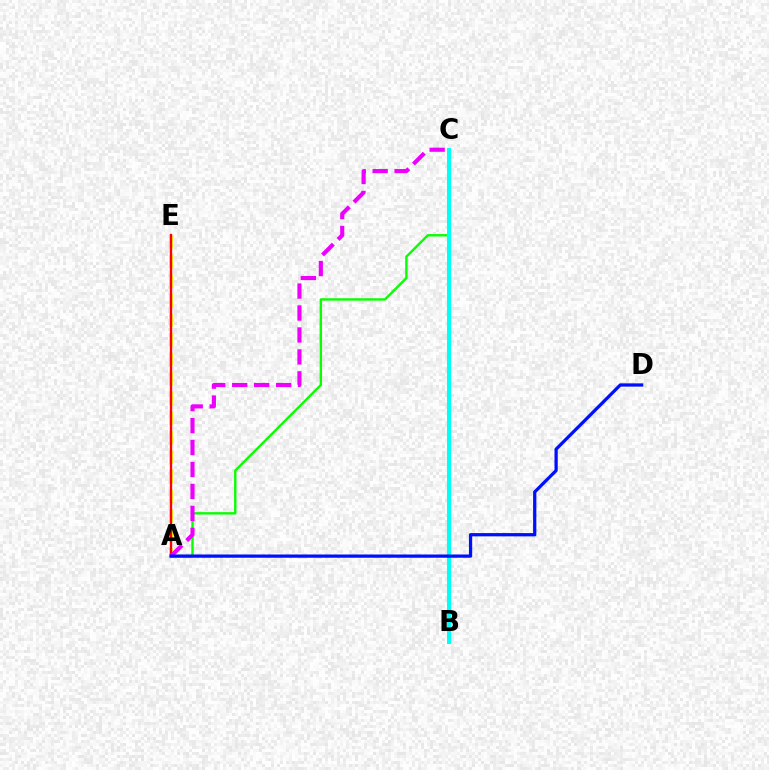{('A', 'E'): [{'color': '#fcf500', 'line_style': 'dashed', 'thickness': 2.66}, {'color': '#ff0000', 'line_style': 'solid', 'thickness': 1.67}], ('A', 'C'): [{'color': '#08ff00', 'line_style': 'solid', 'thickness': 1.72}, {'color': '#ee00ff', 'line_style': 'dashed', 'thickness': 2.98}], ('B', 'C'): [{'color': '#00fff6', 'line_style': 'solid', 'thickness': 2.91}], ('A', 'D'): [{'color': '#0010ff', 'line_style': 'solid', 'thickness': 2.35}]}